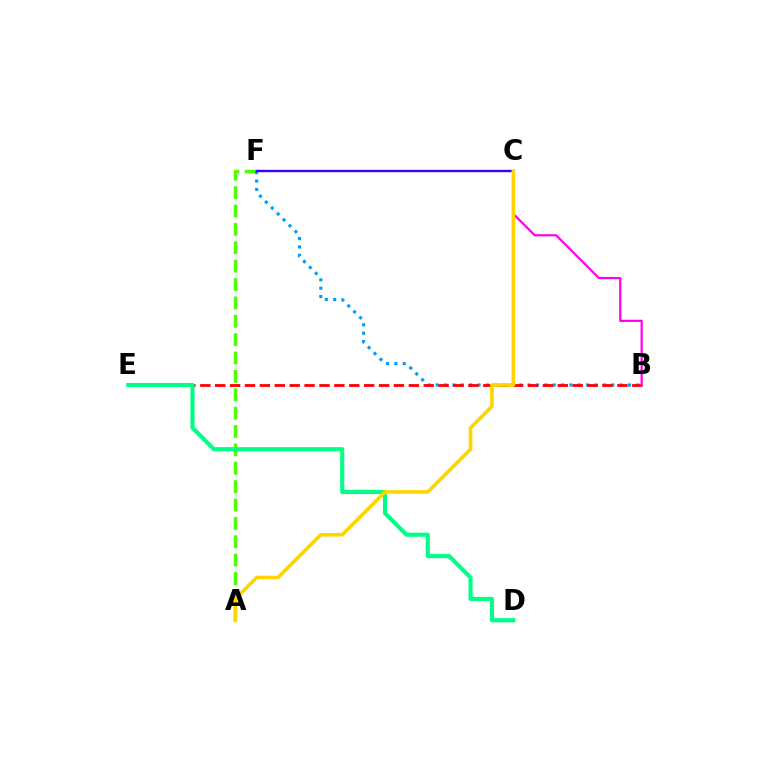{('A', 'F'): [{'color': '#4fff00', 'line_style': 'dashed', 'thickness': 2.5}], ('B', 'F'): [{'color': '#009eff', 'line_style': 'dotted', 'thickness': 2.27}], ('B', 'E'): [{'color': '#ff0000', 'line_style': 'dashed', 'thickness': 2.02}], ('C', 'F'): [{'color': '#3700ff', 'line_style': 'solid', 'thickness': 1.71}], ('B', 'C'): [{'color': '#ff00ed', 'line_style': 'solid', 'thickness': 1.59}], ('D', 'E'): [{'color': '#00ff86', 'line_style': 'solid', 'thickness': 2.96}], ('A', 'C'): [{'color': '#ffd500', 'line_style': 'solid', 'thickness': 2.61}]}